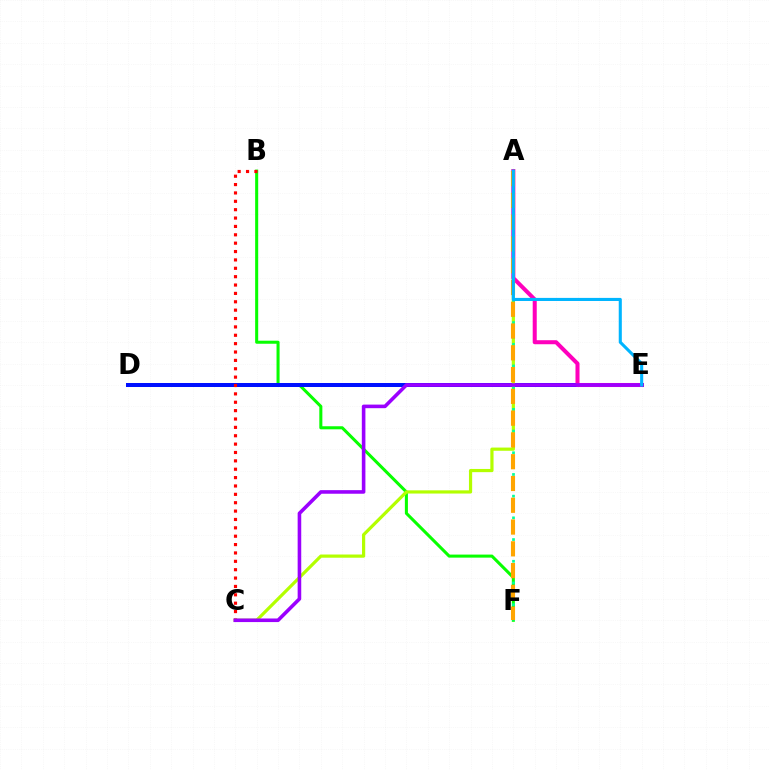{('B', 'F'): [{'color': '#08ff00', 'line_style': 'solid', 'thickness': 2.19}], ('D', 'E'): [{'color': '#0010ff', 'line_style': 'solid', 'thickness': 2.89}], ('B', 'C'): [{'color': '#ff0000', 'line_style': 'dotted', 'thickness': 2.27}], ('A', 'C'): [{'color': '#b3ff00', 'line_style': 'solid', 'thickness': 2.3}], ('A', 'E'): [{'color': '#ff00bd', 'line_style': 'solid', 'thickness': 2.9}, {'color': '#00b5ff', 'line_style': 'solid', 'thickness': 2.22}], ('A', 'F'): [{'color': '#00ff9d', 'line_style': 'dotted', 'thickness': 1.97}, {'color': '#ffa500', 'line_style': 'dashed', 'thickness': 2.96}], ('C', 'E'): [{'color': '#9b00ff', 'line_style': 'solid', 'thickness': 2.58}]}